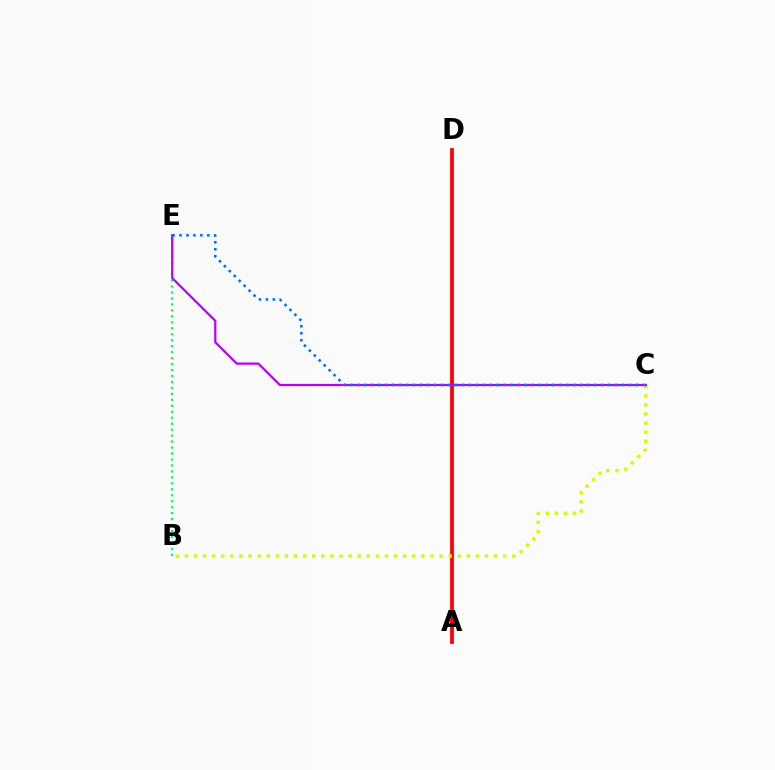{('A', 'D'): [{'color': '#ff0000', 'line_style': 'solid', 'thickness': 2.72}], ('B', 'C'): [{'color': '#d1ff00', 'line_style': 'dotted', 'thickness': 2.47}], ('B', 'E'): [{'color': '#00ff5c', 'line_style': 'dotted', 'thickness': 1.62}], ('C', 'E'): [{'color': '#b900ff', 'line_style': 'solid', 'thickness': 1.6}, {'color': '#0074ff', 'line_style': 'dotted', 'thickness': 1.89}]}